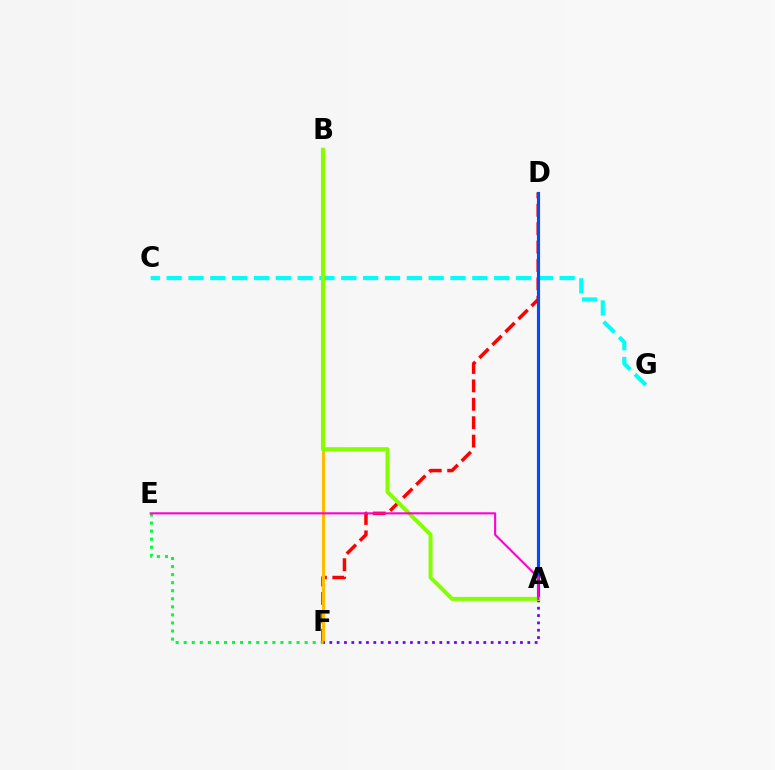{('D', 'F'): [{'color': '#ff0000', 'line_style': 'dashed', 'thickness': 2.5}], ('C', 'G'): [{'color': '#00fff6', 'line_style': 'dashed', 'thickness': 2.97}], ('E', 'F'): [{'color': '#00ff39', 'line_style': 'dotted', 'thickness': 2.19}], ('B', 'F'): [{'color': '#ffbd00', 'line_style': 'solid', 'thickness': 2.27}], ('A', 'D'): [{'color': '#004bff', 'line_style': 'solid', 'thickness': 2.26}], ('A', 'F'): [{'color': '#7200ff', 'line_style': 'dotted', 'thickness': 1.99}], ('A', 'B'): [{'color': '#84ff00', 'line_style': 'solid', 'thickness': 2.86}], ('A', 'E'): [{'color': '#ff00cf', 'line_style': 'solid', 'thickness': 1.51}]}